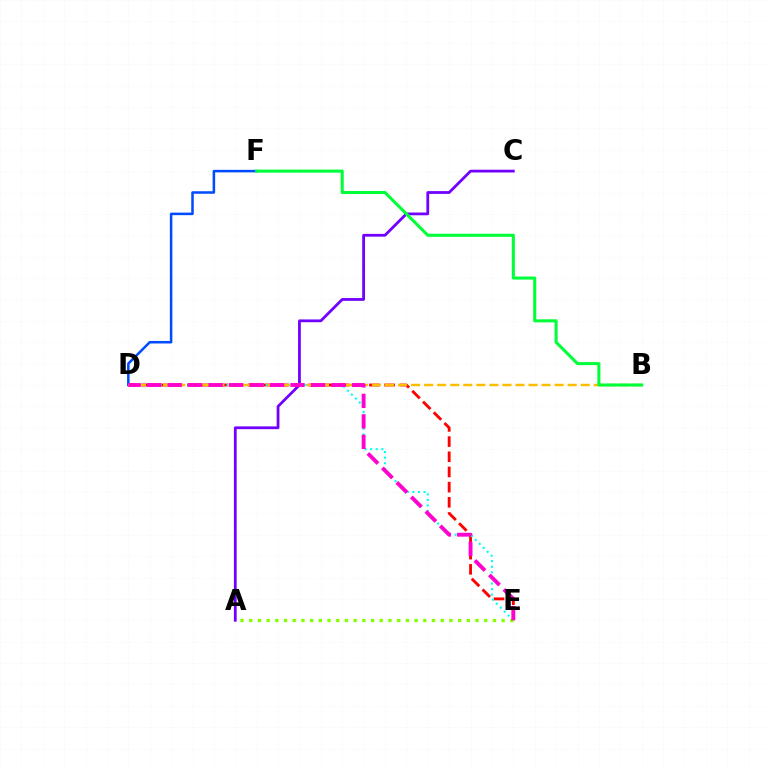{('D', 'E'): [{'color': '#ff0000', 'line_style': 'dashed', 'thickness': 2.06}, {'color': '#00fff6', 'line_style': 'dotted', 'thickness': 1.52}, {'color': '#ff00cf', 'line_style': 'dashed', 'thickness': 2.78}], ('A', 'C'): [{'color': '#7200ff', 'line_style': 'solid', 'thickness': 2.0}], ('D', 'F'): [{'color': '#004bff', 'line_style': 'solid', 'thickness': 1.82}], ('B', 'D'): [{'color': '#ffbd00', 'line_style': 'dashed', 'thickness': 1.77}], ('A', 'E'): [{'color': '#84ff00', 'line_style': 'dotted', 'thickness': 2.37}], ('B', 'F'): [{'color': '#00ff39', 'line_style': 'solid', 'thickness': 2.2}]}